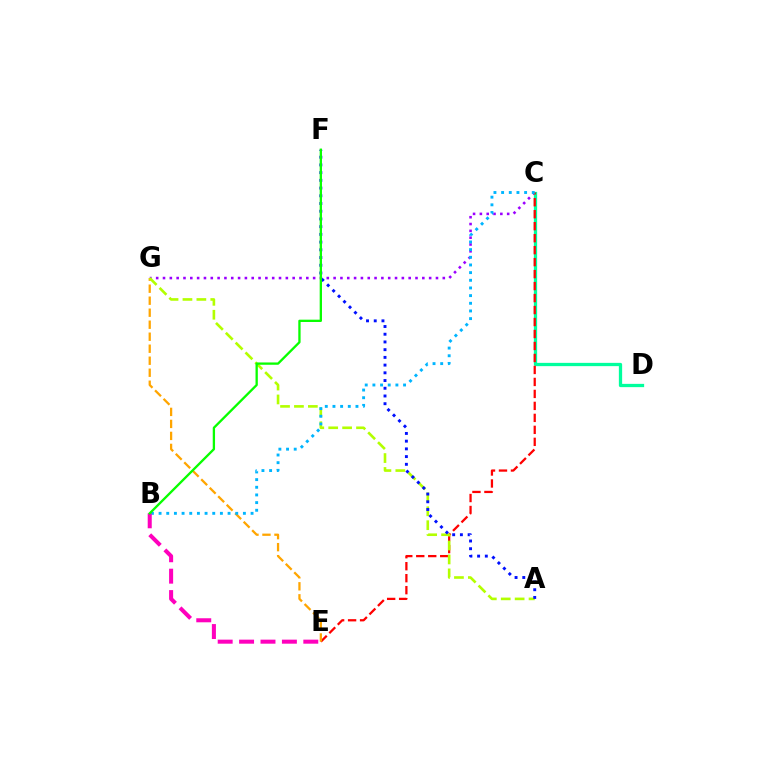{('C', 'G'): [{'color': '#9b00ff', 'line_style': 'dotted', 'thickness': 1.85}], ('C', 'D'): [{'color': '#00ff9d', 'line_style': 'solid', 'thickness': 2.36}], ('C', 'E'): [{'color': '#ff0000', 'line_style': 'dashed', 'thickness': 1.63}], ('E', 'G'): [{'color': '#ffa500', 'line_style': 'dashed', 'thickness': 1.63}], ('A', 'G'): [{'color': '#b3ff00', 'line_style': 'dashed', 'thickness': 1.89}], ('B', 'C'): [{'color': '#00b5ff', 'line_style': 'dotted', 'thickness': 2.08}], ('B', 'E'): [{'color': '#ff00bd', 'line_style': 'dashed', 'thickness': 2.91}], ('A', 'F'): [{'color': '#0010ff', 'line_style': 'dotted', 'thickness': 2.1}], ('B', 'F'): [{'color': '#08ff00', 'line_style': 'solid', 'thickness': 1.66}]}